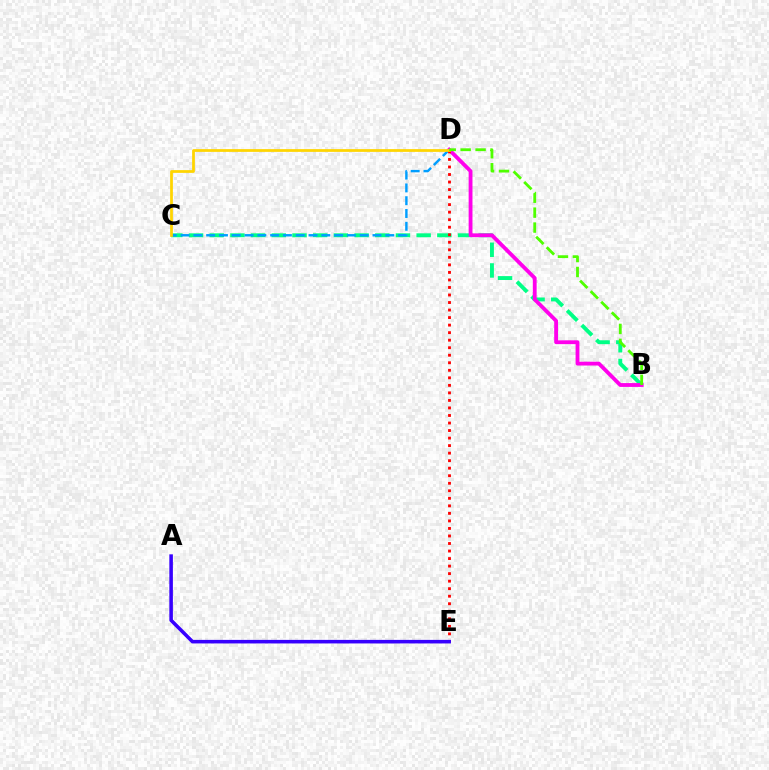{('B', 'C'): [{'color': '#00ff86', 'line_style': 'dashed', 'thickness': 2.81}], ('B', 'D'): [{'color': '#ff00ed', 'line_style': 'solid', 'thickness': 2.76}, {'color': '#4fff00', 'line_style': 'dashed', 'thickness': 2.03}], ('C', 'D'): [{'color': '#009eff', 'line_style': 'dashed', 'thickness': 1.74}, {'color': '#ffd500', 'line_style': 'solid', 'thickness': 1.98}], ('D', 'E'): [{'color': '#ff0000', 'line_style': 'dotted', 'thickness': 2.05}], ('A', 'E'): [{'color': '#3700ff', 'line_style': 'solid', 'thickness': 2.56}]}